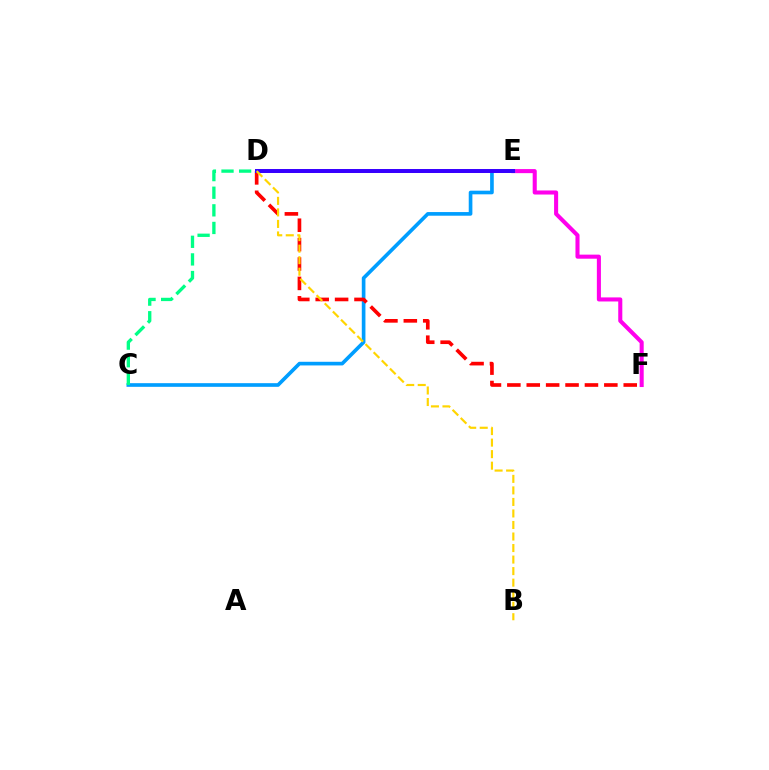{('E', 'F'): [{'color': '#ff00ed', 'line_style': 'solid', 'thickness': 2.93}], ('C', 'E'): [{'color': '#009eff', 'line_style': 'solid', 'thickness': 2.63}], ('D', 'F'): [{'color': '#ff0000', 'line_style': 'dashed', 'thickness': 2.64}], ('D', 'E'): [{'color': '#4fff00', 'line_style': 'dashed', 'thickness': 2.1}, {'color': '#3700ff', 'line_style': 'solid', 'thickness': 2.86}], ('C', 'D'): [{'color': '#00ff86', 'line_style': 'dashed', 'thickness': 2.39}], ('B', 'D'): [{'color': '#ffd500', 'line_style': 'dashed', 'thickness': 1.57}]}